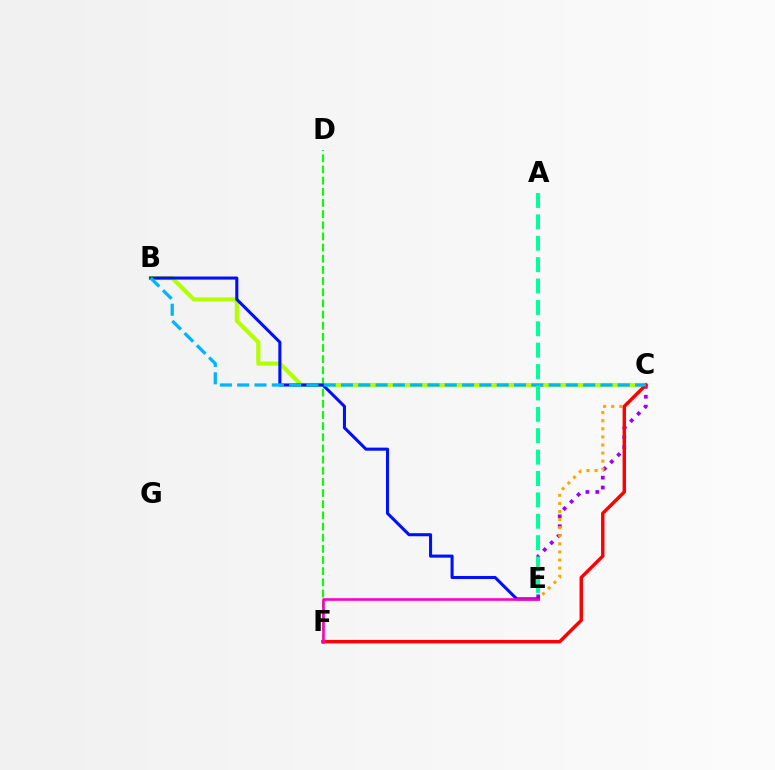{('B', 'C'): [{'color': '#b3ff00', 'line_style': 'solid', 'thickness': 2.99}, {'color': '#00b5ff', 'line_style': 'dashed', 'thickness': 2.35}], ('C', 'E'): [{'color': '#9b00ff', 'line_style': 'dotted', 'thickness': 2.69}, {'color': '#ffa500', 'line_style': 'dotted', 'thickness': 2.2}], ('D', 'F'): [{'color': '#08ff00', 'line_style': 'dashed', 'thickness': 1.52}], ('B', 'E'): [{'color': '#0010ff', 'line_style': 'solid', 'thickness': 2.21}], ('C', 'F'): [{'color': '#ff0000', 'line_style': 'solid', 'thickness': 2.47}], ('A', 'E'): [{'color': '#00ff9d', 'line_style': 'dashed', 'thickness': 2.91}], ('E', 'F'): [{'color': '#ff00bd', 'line_style': 'solid', 'thickness': 1.88}]}